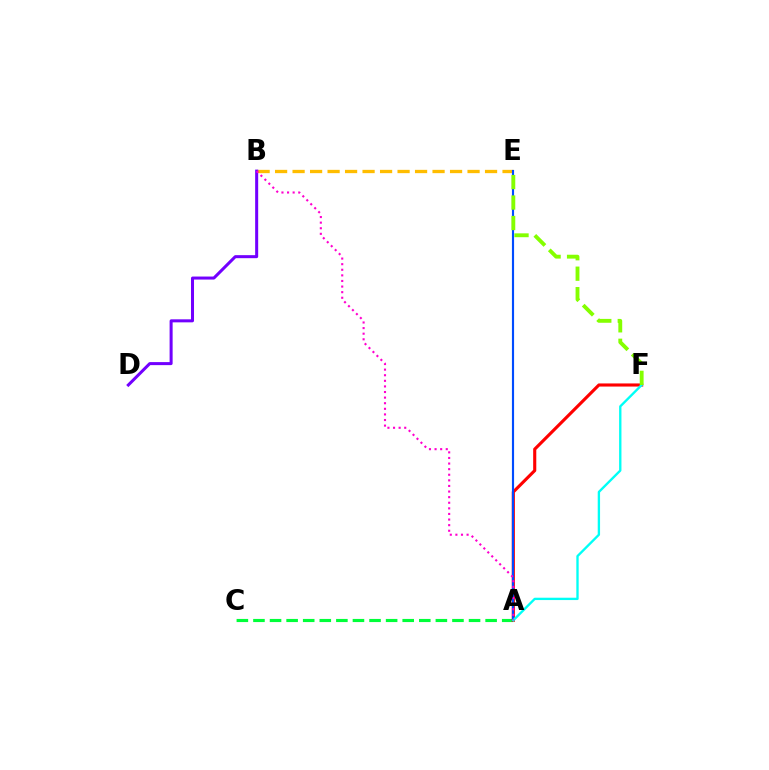{('B', 'E'): [{'color': '#ffbd00', 'line_style': 'dashed', 'thickness': 2.38}], ('A', 'C'): [{'color': '#00ff39', 'line_style': 'dashed', 'thickness': 2.25}], ('B', 'D'): [{'color': '#7200ff', 'line_style': 'solid', 'thickness': 2.18}], ('A', 'F'): [{'color': '#ff0000', 'line_style': 'solid', 'thickness': 2.24}, {'color': '#00fff6', 'line_style': 'solid', 'thickness': 1.69}], ('A', 'E'): [{'color': '#004bff', 'line_style': 'solid', 'thickness': 1.55}], ('A', 'B'): [{'color': '#ff00cf', 'line_style': 'dotted', 'thickness': 1.52}], ('E', 'F'): [{'color': '#84ff00', 'line_style': 'dashed', 'thickness': 2.78}]}